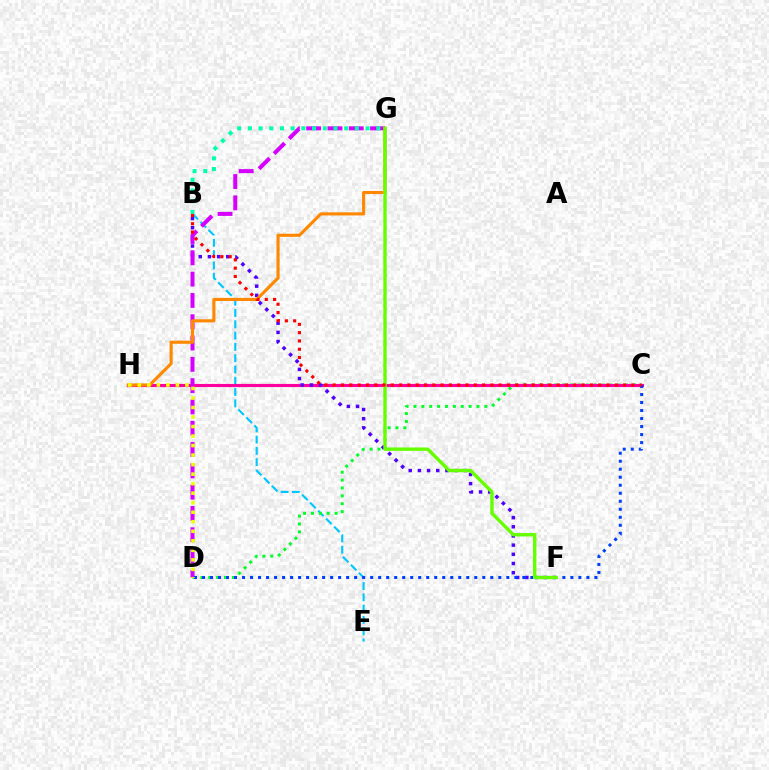{('B', 'E'): [{'color': '#00c7ff', 'line_style': 'dashed', 'thickness': 1.53}], ('C', 'D'): [{'color': '#00ff27', 'line_style': 'dotted', 'thickness': 2.14}, {'color': '#003fff', 'line_style': 'dotted', 'thickness': 2.18}], ('C', 'H'): [{'color': '#ff00a0', 'line_style': 'solid', 'thickness': 2.26}], ('B', 'F'): [{'color': '#4f00ff', 'line_style': 'dotted', 'thickness': 2.49}], ('D', 'G'): [{'color': '#d600ff', 'line_style': 'dashed', 'thickness': 2.89}], ('G', 'H'): [{'color': '#ff8800', 'line_style': 'solid', 'thickness': 2.24}], ('D', 'H'): [{'color': '#eeff00', 'line_style': 'dotted', 'thickness': 2.59}], ('B', 'G'): [{'color': '#00ffaf', 'line_style': 'dotted', 'thickness': 2.91}], ('F', 'G'): [{'color': '#66ff00', 'line_style': 'solid', 'thickness': 2.45}], ('B', 'C'): [{'color': '#ff0000', 'line_style': 'dotted', 'thickness': 2.25}]}